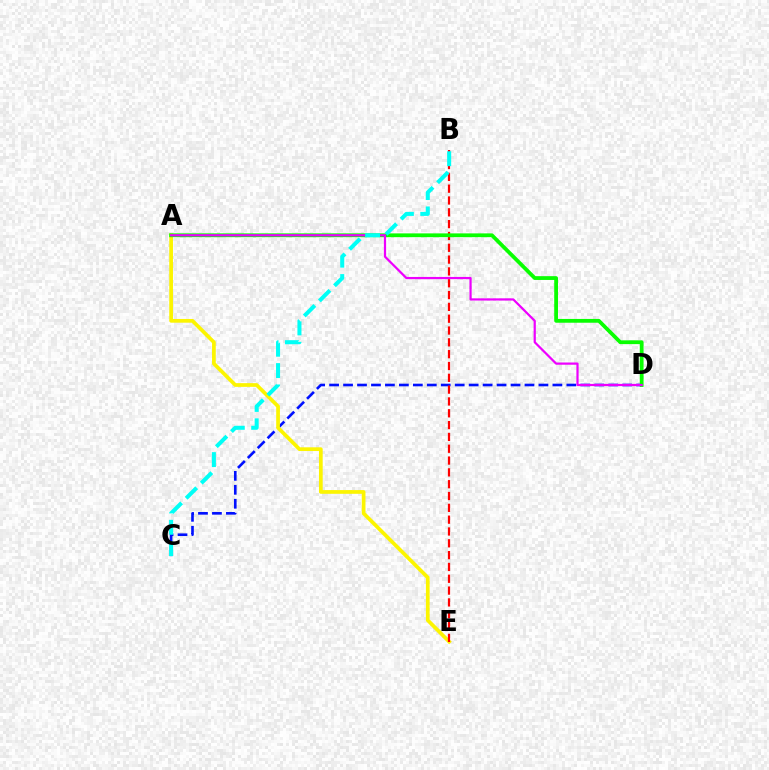{('C', 'D'): [{'color': '#0010ff', 'line_style': 'dashed', 'thickness': 1.9}], ('A', 'E'): [{'color': '#fcf500', 'line_style': 'solid', 'thickness': 2.68}], ('B', 'E'): [{'color': '#ff0000', 'line_style': 'dashed', 'thickness': 1.61}], ('A', 'D'): [{'color': '#08ff00', 'line_style': 'solid', 'thickness': 2.73}, {'color': '#ee00ff', 'line_style': 'solid', 'thickness': 1.6}], ('B', 'C'): [{'color': '#00fff6', 'line_style': 'dashed', 'thickness': 2.9}]}